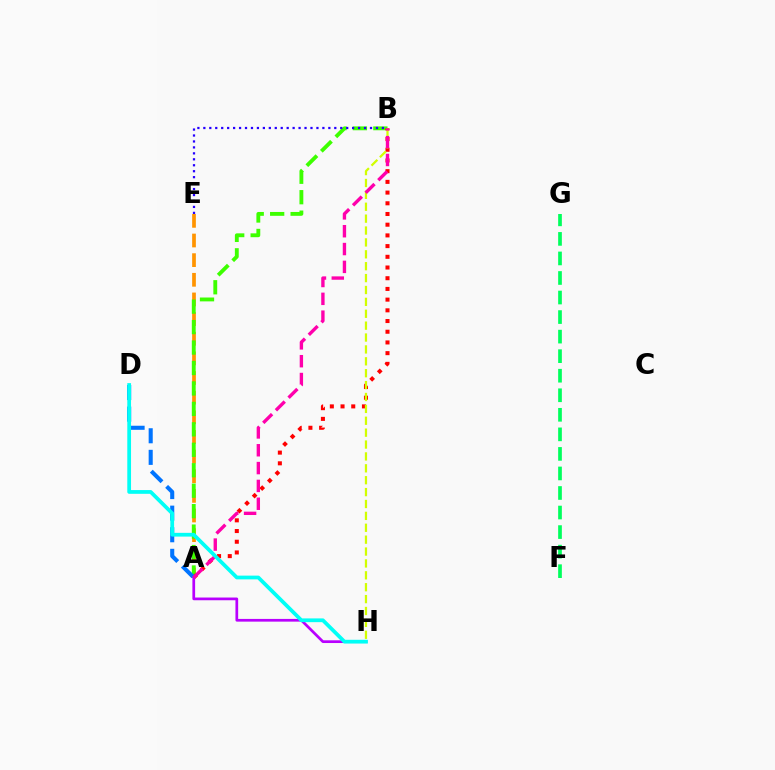{('A', 'E'): [{'color': '#ff9400', 'line_style': 'dashed', 'thickness': 2.67}], ('A', 'B'): [{'color': '#3dff00', 'line_style': 'dashed', 'thickness': 2.78}, {'color': '#ff0000', 'line_style': 'dotted', 'thickness': 2.91}, {'color': '#ff00ac', 'line_style': 'dashed', 'thickness': 2.42}], ('A', 'D'): [{'color': '#0074ff', 'line_style': 'dashed', 'thickness': 2.93}], ('A', 'H'): [{'color': '#b900ff', 'line_style': 'solid', 'thickness': 1.96}], ('B', 'H'): [{'color': '#d1ff00', 'line_style': 'dashed', 'thickness': 1.62}], ('B', 'E'): [{'color': '#2500ff', 'line_style': 'dotted', 'thickness': 1.62}], ('F', 'G'): [{'color': '#00ff5c', 'line_style': 'dashed', 'thickness': 2.66}], ('D', 'H'): [{'color': '#00fff6', 'line_style': 'solid', 'thickness': 2.7}]}